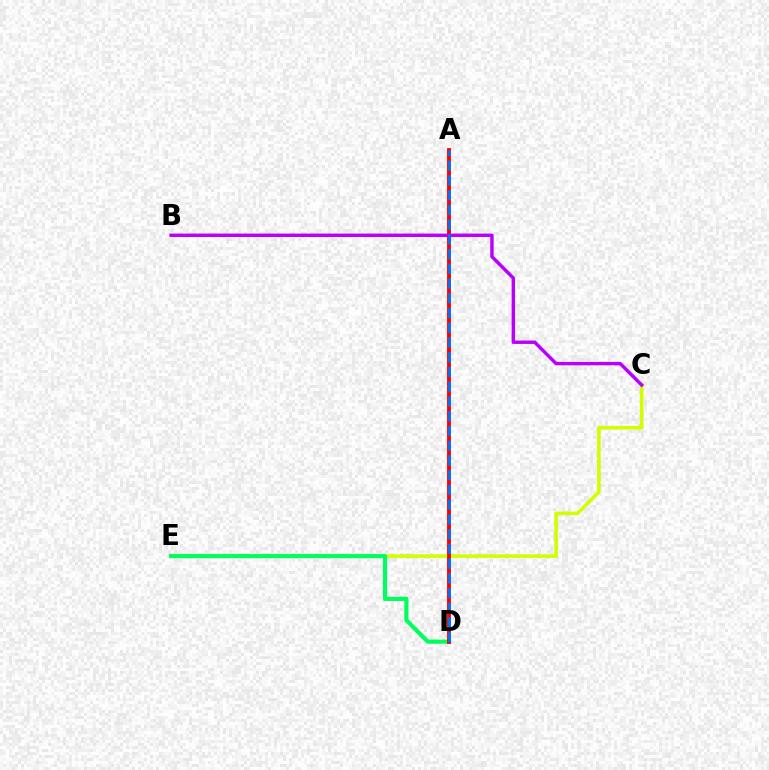{('C', 'E'): [{'color': '#d1ff00', 'line_style': 'solid', 'thickness': 2.61}], ('D', 'E'): [{'color': '#00ff5c', 'line_style': 'solid', 'thickness': 2.98}], ('A', 'D'): [{'color': '#ff0000', 'line_style': 'solid', 'thickness': 2.78}, {'color': '#0074ff', 'line_style': 'dashed', 'thickness': 2.0}], ('B', 'C'): [{'color': '#b900ff', 'line_style': 'solid', 'thickness': 2.47}]}